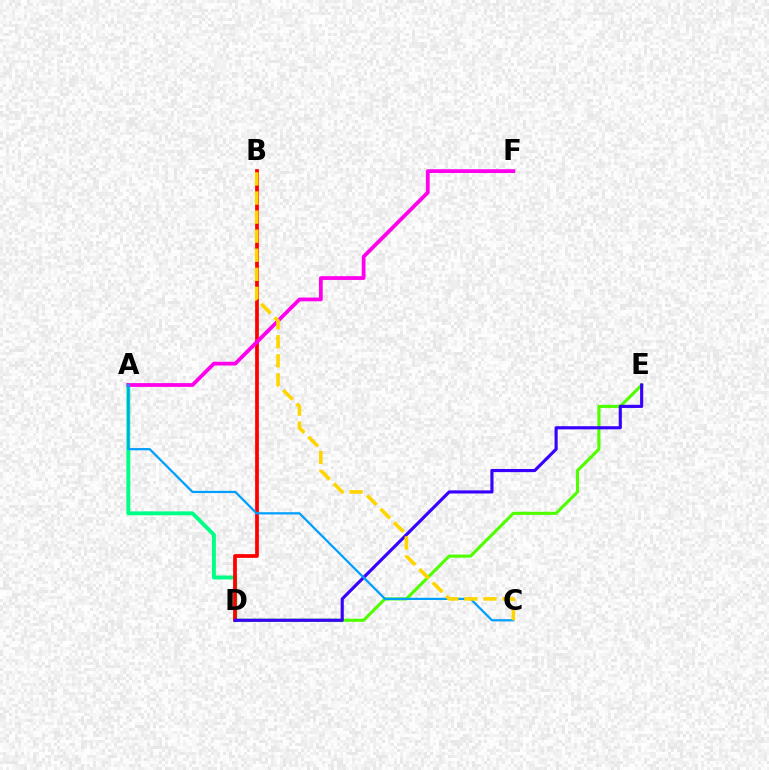{('D', 'E'): [{'color': '#4fff00', 'line_style': 'solid', 'thickness': 2.25}, {'color': '#3700ff', 'line_style': 'solid', 'thickness': 2.26}], ('A', 'D'): [{'color': '#00ff86', 'line_style': 'solid', 'thickness': 2.83}], ('B', 'D'): [{'color': '#ff0000', 'line_style': 'solid', 'thickness': 2.69}], ('A', 'F'): [{'color': '#ff00ed', 'line_style': 'solid', 'thickness': 2.72}], ('A', 'C'): [{'color': '#009eff', 'line_style': 'solid', 'thickness': 1.61}], ('B', 'C'): [{'color': '#ffd500', 'line_style': 'dashed', 'thickness': 2.59}]}